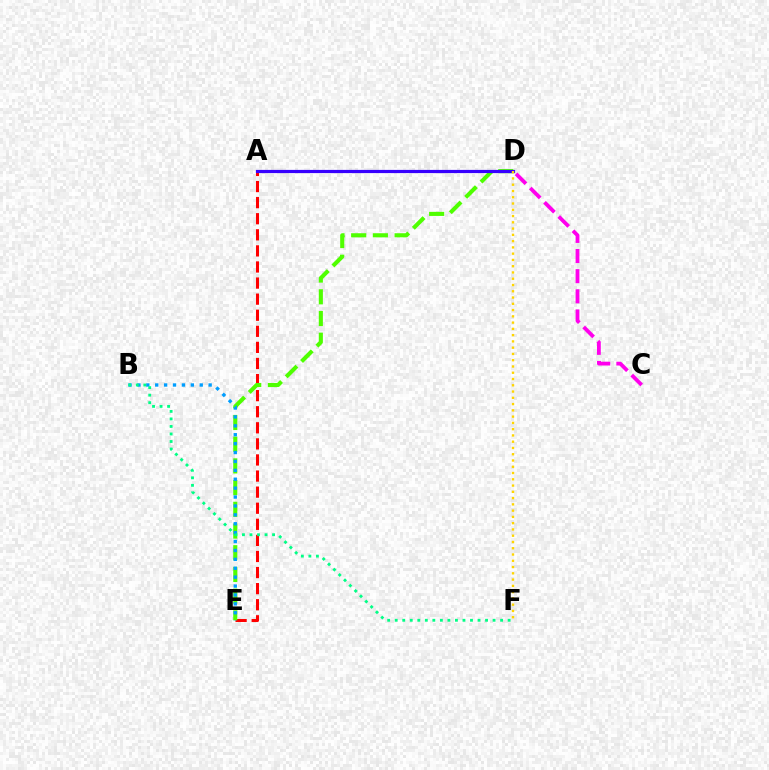{('A', 'E'): [{'color': '#ff0000', 'line_style': 'dashed', 'thickness': 2.18}], ('D', 'E'): [{'color': '#4fff00', 'line_style': 'dashed', 'thickness': 2.95}], ('A', 'D'): [{'color': '#3700ff', 'line_style': 'solid', 'thickness': 2.31}], ('B', 'E'): [{'color': '#009eff', 'line_style': 'dotted', 'thickness': 2.42}], ('B', 'F'): [{'color': '#00ff86', 'line_style': 'dotted', 'thickness': 2.05}], ('C', 'D'): [{'color': '#ff00ed', 'line_style': 'dashed', 'thickness': 2.73}], ('D', 'F'): [{'color': '#ffd500', 'line_style': 'dotted', 'thickness': 1.7}]}